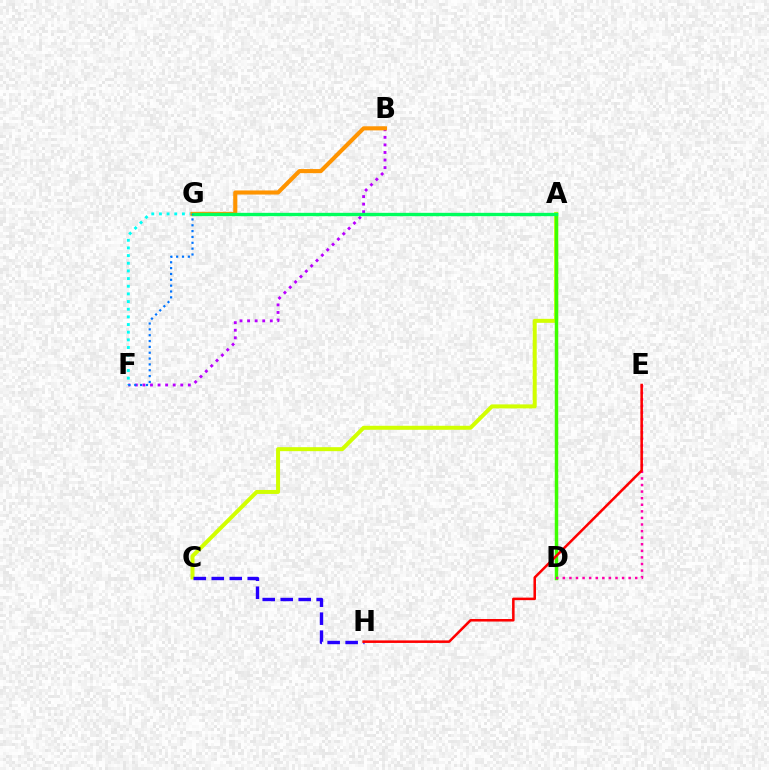{('F', 'G'): [{'color': '#00fff6', 'line_style': 'dotted', 'thickness': 2.08}, {'color': '#0074ff', 'line_style': 'dotted', 'thickness': 1.59}], ('B', 'F'): [{'color': '#b900ff', 'line_style': 'dotted', 'thickness': 2.06}], ('A', 'C'): [{'color': '#d1ff00', 'line_style': 'solid', 'thickness': 2.87}], ('A', 'D'): [{'color': '#3dff00', 'line_style': 'solid', 'thickness': 2.5}], ('B', 'G'): [{'color': '#ff9400', 'line_style': 'solid', 'thickness': 2.95}], ('D', 'E'): [{'color': '#ff00ac', 'line_style': 'dotted', 'thickness': 1.79}], ('C', 'H'): [{'color': '#2500ff', 'line_style': 'dashed', 'thickness': 2.44}], ('A', 'G'): [{'color': '#00ff5c', 'line_style': 'solid', 'thickness': 2.41}], ('E', 'H'): [{'color': '#ff0000', 'line_style': 'solid', 'thickness': 1.82}]}